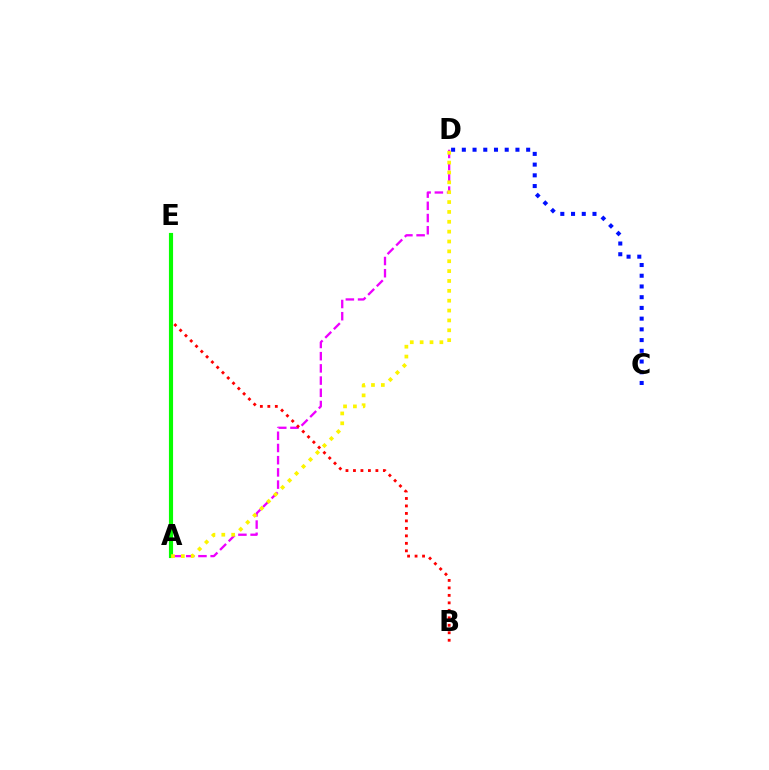{('A', 'D'): [{'color': '#ee00ff', 'line_style': 'dashed', 'thickness': 1.66}, {'color': '#fcf500', 'line_style': 'dotted', 'thickness': 2.68}], ('B', 'E'): [{'color': '#ff0000', 'line_style': 'dotted', 'thickness': 2.03}], ('C', 'D'): [{'color': '#0010ff', 'line_style': 'dotted', 'thickness': 2.91}], ('A', 'E'): [{'color': '#00fff6', 'line_style': 'dashed', 'thickness': 2.83}, {'color': '#08ff00', 'line_style': 'solid', 'thickness': 2.98}]}